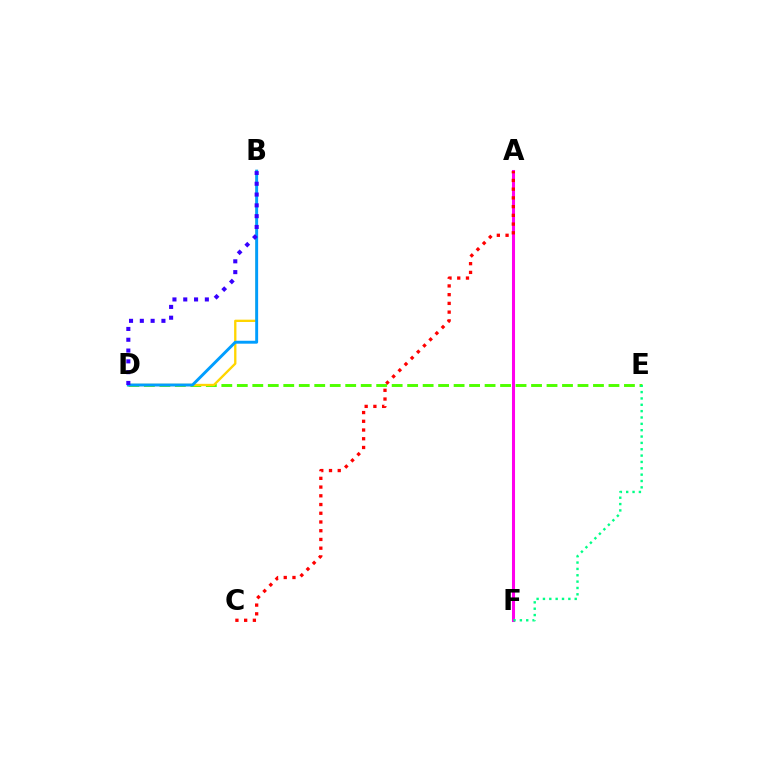{('D', 'E'): [{'color': '#4fff00', 'line_style': 'dashed', 'thickness': 2.1}], ('B', 'D'): [{'color': '#ffd500', 'line_style': 'solid', 'thickness': 1.67}, {'color': '#009eff', 'line_style': 'solid', 'thickness': 2.1}, {'color': '#3700ff', 'line_style': 'dotted', 'thickness': 2.94}], ('A', 'F'): [{'color': '#ff00ed', 'line_style': 'solid', 'thickness': 2.19}], ('E', 'F'): [{'color': '#00ff86', 'line_style': 'dotted', 'thickness': 1.73}], ('A', 'C'): [{'color': '#ff0000', 'line_style': 'dotted', 'thickness': 2.37}]}